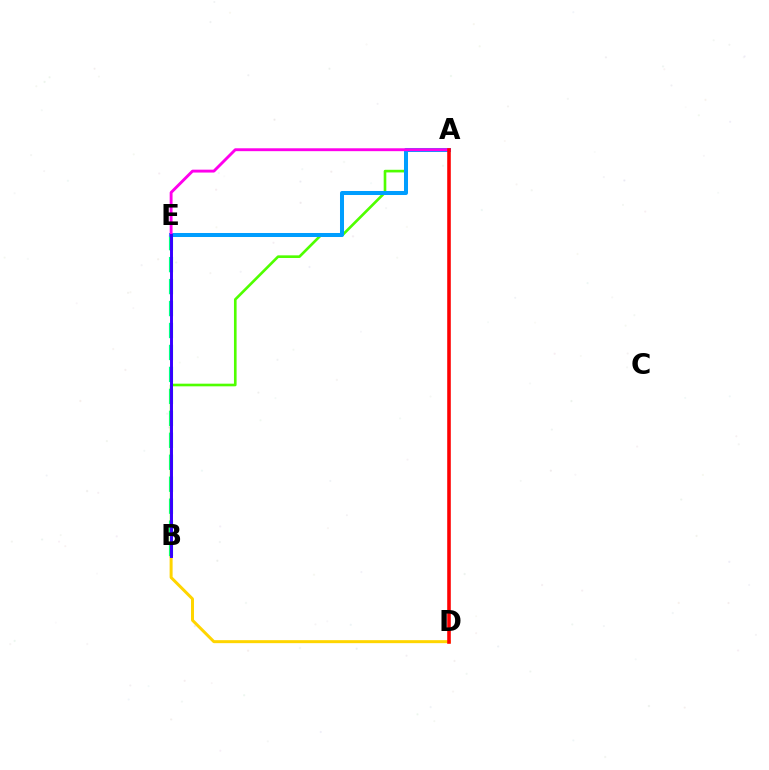{('B', 'D'): [{'color': '#ffd500', 'line_style': 'solid', 'thickness': 2.15}], ('B', 'E'): [{'color': '#00ff86', 'line_style': 'dashed', 'thickness': 2.98}, {'color': '#3700ff', 'line_style': 'solid', 'thickness': 2.12}], ('A', 'B'): [{'color': '#4fff00', 'line_style': 'solid', 'thickness': 1.9}], ('A', 'E'): [{'color': '#009eff', 'line_style': 'solid', 'thickness': 2.89}, {'color': '#ff00ed', 'line_style': 'solid', 'thickness': 2.08}], ('A', 'D'): [{'color': '#ff0000', 'line_style': 'solid', 'thickness': 2.58}]}